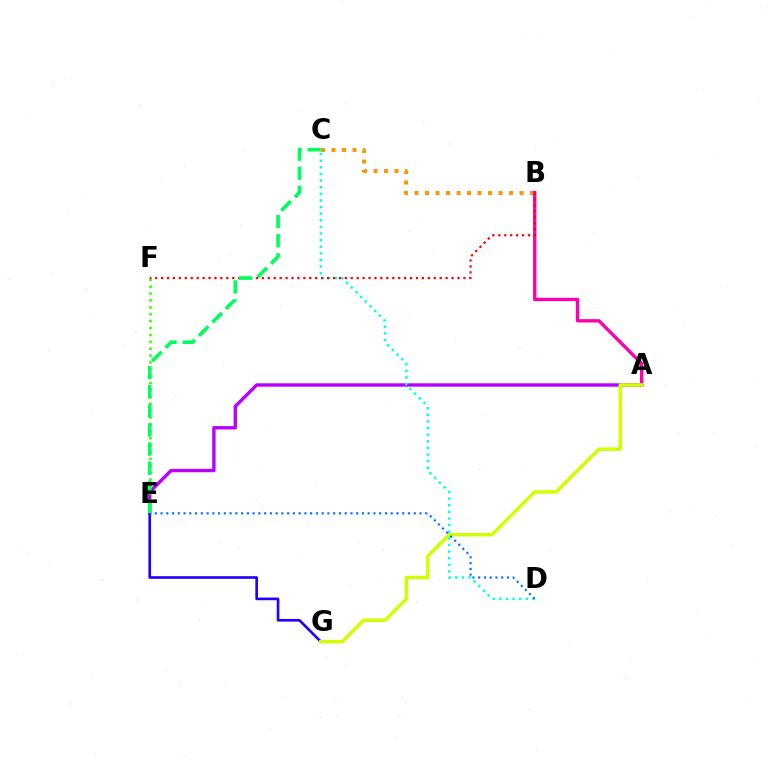{('A', 'E'): [{'color': '#b900ff', 'line_style': 'solid', 'thickness': 2.43}], ('C', 'D'): [{'color': '#00fff6', 'line_style': 'dotted', 'thickness': 1.8}], ('B', 'C'): [{'color': '#ff9400', 'line_style': 'dotted', 'thickness': 2.85}], ('A', 'B'): [{'color': '#ff00ac', 'line_style': 'solid', 'thickness': 2.41}], ('E', 'G'): [{'color': '#2500ff', 'line_style': 'solid', 'thickness': 1.91}], ('E', 'F'): [{'color': '#3dff00', 'line_style': 'dotted', 'thickness': 1.87}], ('A', 'G'): [{'color': '#d1ff00', 'line_style': 'solid', 'thickness': 2.49}], ('B', 'F'): [{'color': '#ff0000', 'line_style': 'dotted', 'thickness': 1.61}], ('D', 'E'): [{'color': '#0074ff', 'line_style': 'dotted', 'thickness': 1.56}], ('C', 'E'): [{'color': '#00ff5c', 'line_style': 'dashed', 'thickness': 2.59}]}